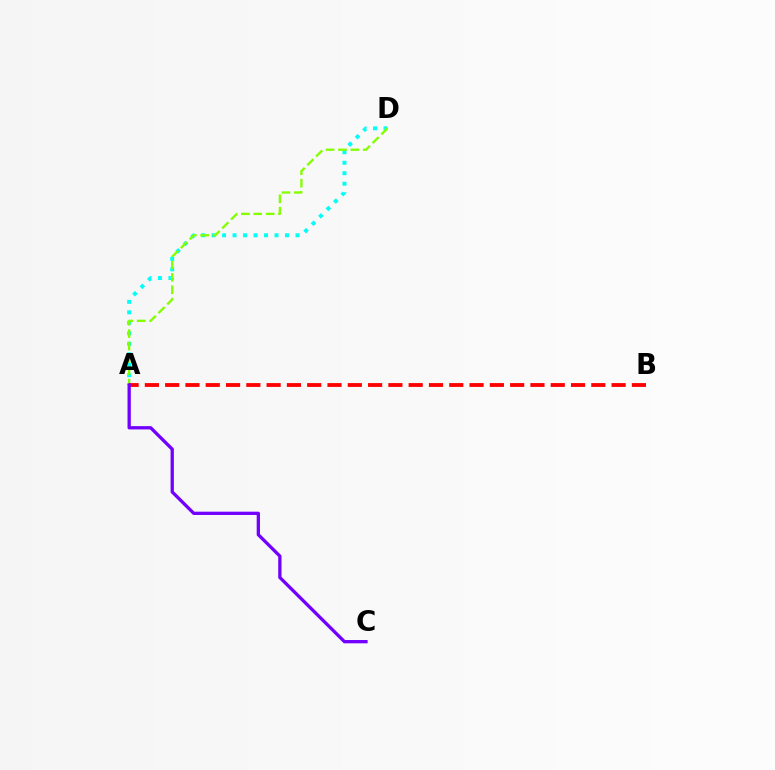{('A', 'D'): [{'color': '#00fff6', 'line_style': 'dotted', 'thickness': 2.85}, {'color': '#84ff00', 'line_style': 'dashed', 'thickness': 1.68}], ('A', 'B'): [{'color': '#ff0000', 'line_style': 'dashed', 'thickness': 2.76}], ('A', 'C'): [{'color': '#7200ff', 'line_style': 'solid', 'thickness': 2.37}]}